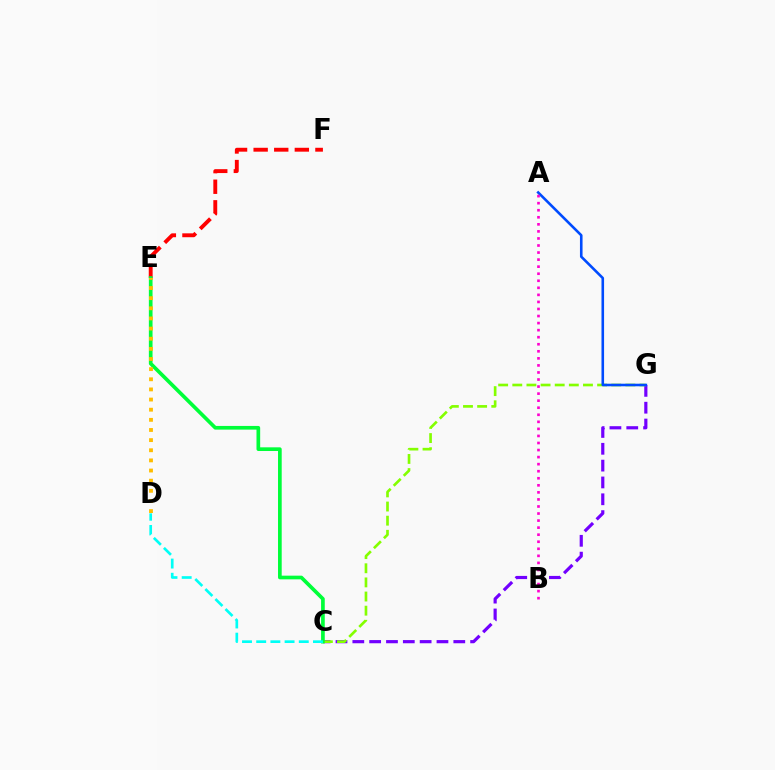{('E', 'F'): [{'color': '#ff0000', 'line_style': 'dashed', 'thickness': 2.8}], ('C', 'G'): [{'color': '#7200ff', 'line_style': 'dashed', 'thickness': 2.29}, {'color': '#84ff00', 'line_style': 'dashed', 'thickness': 1.92}], ('C', 'E'): [{'color': '#00ff39', 'line_style': 'solid', 'thickness': 2.65}], ('A', 'G'): [{'color': '#004bff', 'line_style': 'solid', 'thickness': 1.87}], ('C', 'D'): [{'color': '#00fff6', 'line_style': 'dashed', 'thickness': 1.93}], ('A', 'B'): [{'color': '#ff00cf', 'line_style': 'dotted', 'thickness': 1.92}], ('D', 'E'): [{'color': '#ffbd00', 'line_style': 'dotted', 'thickness': 2.75}]}